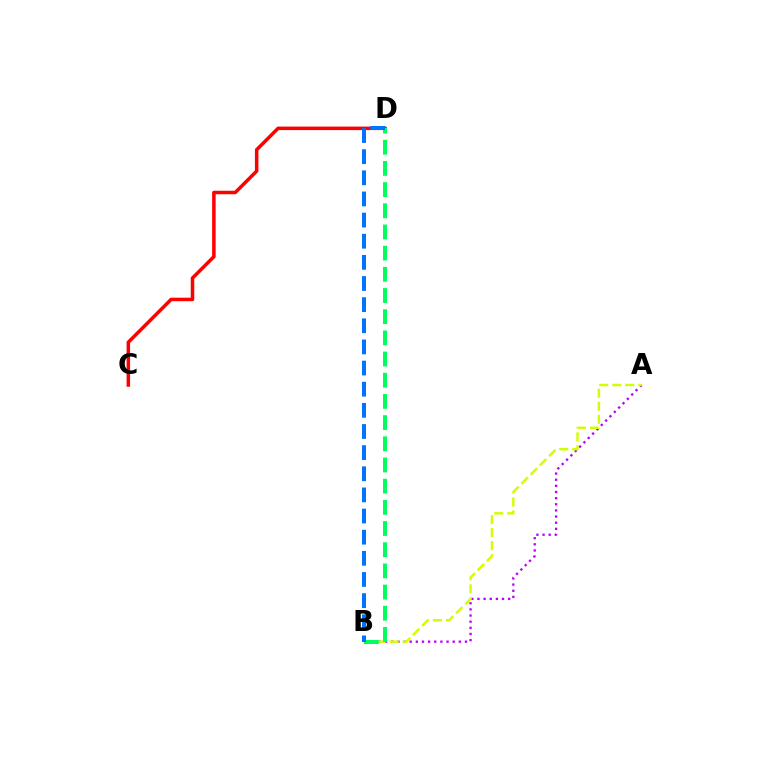{('A', 'B'): [{'color': '#b900ff', 'line_style': 'dotted', 'thickness': 1.67}, {'color': '#d1ff00', 'line_style': 'dashed', 'thickness': 1.77}], ('C', 'D'): [{'color': '#ff0000', 'line_style': 'solid', 'thickness': 2.52}], ('B', 'D'): [{'color': '#00ff5c', 'line_style': 'dashed', 'thickness': 2.88}, {'color': '#0074ff', 'line_style': 'dashed', 'thickness': 2.87}]}